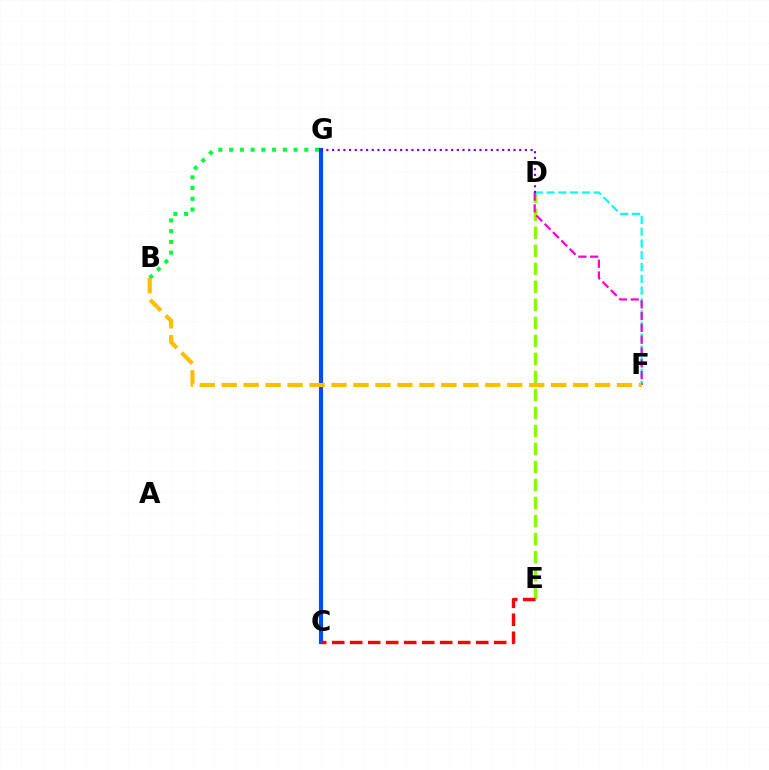{('D', 'E'): [{'color': '#84ff00', 'line_style': 'dashed', 'thickness': 2.45}], ('D', 'F'): [{'color': '#00fff6', 'line_style': 'dashed', 'thickness': 1.6}, {'color': '#ff00cf', 'line_style': 'dashed', 'thickness': 1.6}], ('B', 'G'): [{'color': '#00ff39', 'line_style': 'dotted', 'thickness': 2.92}], ('C', 'G'): [{'color': '#004bff', 'line_style': 'solid', 'thickness': 3.0}], ('D', 'G'): [{'color': '#7200ff', 'line_style': 'dotted', 'thickness': 1.54}], ('B', 'F'): [{'color': '#ffbd00', 'line_style': 'dashed', 'thickness': 2.98}], ('C', 'E'): [{'color': '#ff0000', 'line_style': 'dashed', 'thickness': 2.45}]}